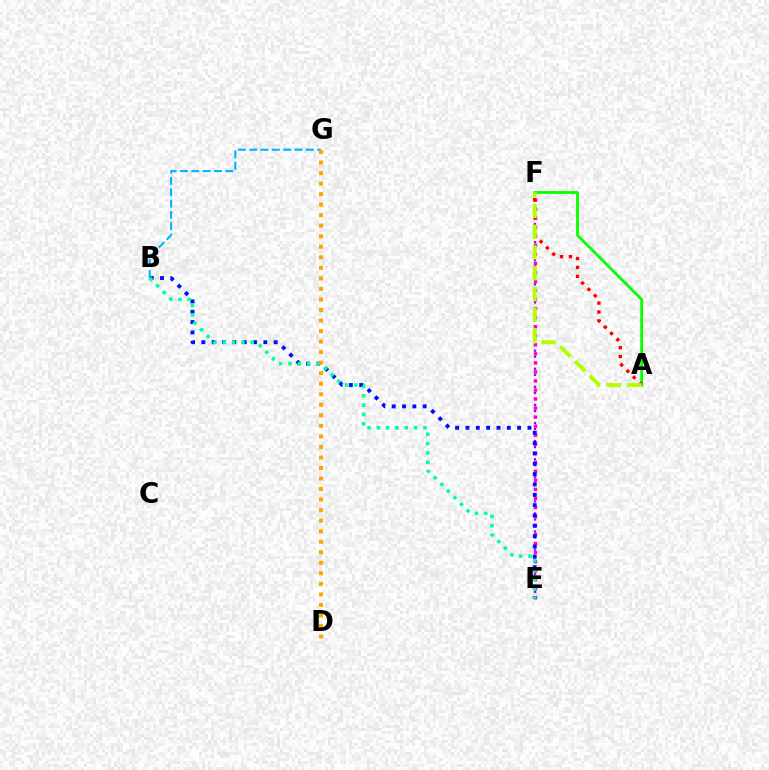{('E', 'F'): [{'color': '#9b00ff', 'line_style': 'dotted', 'thickness': 1.64}, {'color': '#ff00bd', 'line_style': 'dotted', 'thickness': 2.45}], ('A', 'F'): [{'color': '#08ff00', 'line_style': 'solid', 'thickness': 2.05}, {'color': '#ff0000', 'line_style': 'dotted', 'thickness': 2.42}, {'color': '#b3ff00', 'line_style': 'dashed', 'thickness': 2.81}], ('B', 'E'): [{'color': '#0010ff', 'line_style': 'dotted', 'thickness': 2.81}, {'color': '#00ff9d', 'line_style': 'dotted', 'thickness': 2.53}], ('B', 'G'): [{'color': '#00b5ff', 'line_style': 'dashed', 'thickness': 1.54}], ('D', 'G'): [{'color': '#ffa500', 'line_style': 'dotted', 'thickness': 2.86}]}